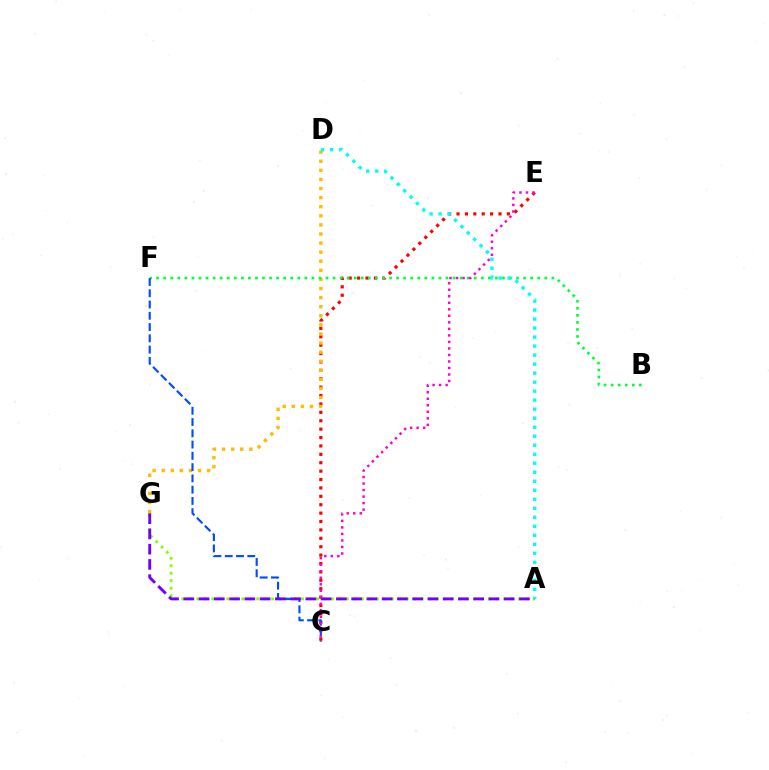{('C', 'E'): [{'color': '#ff0000', 'line_style': 'dotted', 'thickness': 2.28}, {'color': '#ff00cf', 'line_style': 'dotted', 'thickness': 1.77}], ('A', 'G'): [{'color': '#84ff00', 'line_style': 'dotted', 'thickness': 2.03}, {'color': '#7200ff', 'line_style': 'dashed', 'thickness': 2.07}], ('D', 'G'): [{'color': '#ffbd00', 'line_style': 'dotted', 'thickness': 2.47}], ('B', 'F'): [{'color': '#00ff39', 'line_style': 'dotted', 'thickness': 1.92}], ('C', 'F'): [{'color': '#004bff', 'line_style': 'dashed', 'thickness': 1.53}], ('A', 'D'): [{'color': '#00fff6', 'line_style': 'dotted', 'thickness': 2.45}]}